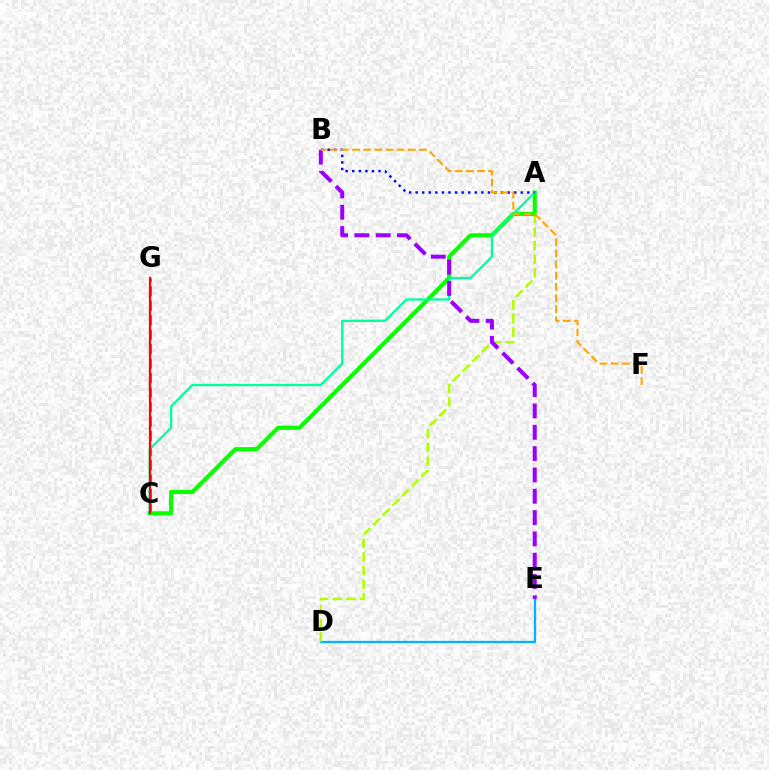{('C', 'G'): [{'color': '#ff00bd', 'line_style': 'dashed', 'thickness': 1.97}, {'color': '#ff0000', 'line_style': 'solid', 'thickness': 1.6}], ('D', 'E'): [{'color': '#00b5ff', 'line_style': 'solid', 'thickness': 1.66}], ('A', 'D'): [{'color': '#b3ff00', 'line_style': 'dashed', 'thickness': 1.85}], ('A', 'C'): [{'color': '#08ff00', 'line_style': 'solid', 'thickness': 2.98}, {'color': '#00ff9d', 'line_style': 'solid', 'thickness': 1.65}], ('A', 'B'): [{'color': '#0010ff', 'line_style': 'dotted', 'thickness': 1.79}], ('B', 'E'): [{'color': '#9b00ff', 'line_style': 'dashed', 'thickness': 2.9}], ('B', 'F'): [{'color': '#ffa500', 'line_style': 'dashed', 'thickness': 1.51}]}